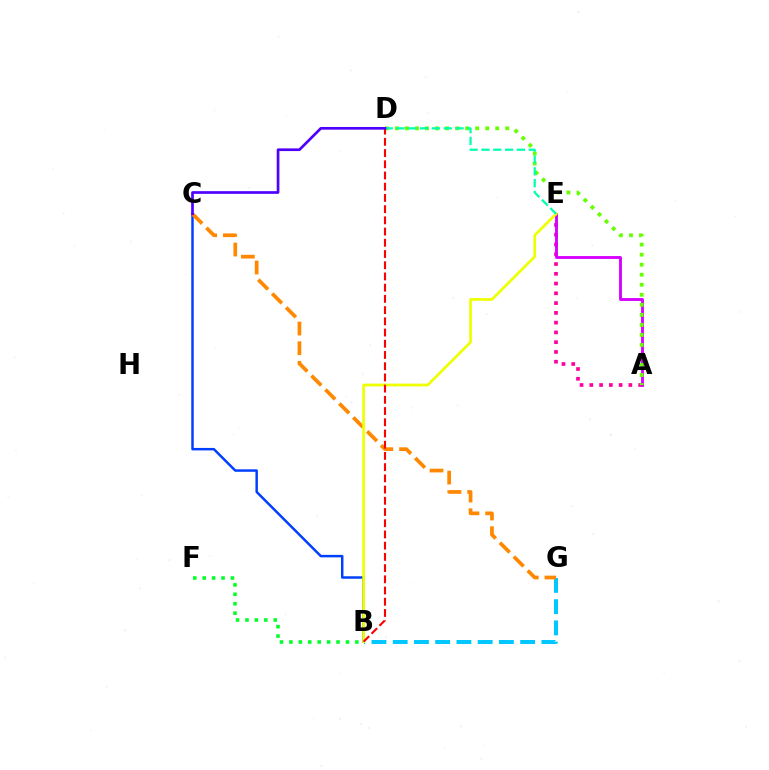{('B', 'C'): [{'color': '#003fff', 'line_style': 'solid', 'thickness': 1.78}], ('B', 'G'): [{'color': '#00c7ff', 'line_style': 'dashed', 'thickness': 2.89}], ('C', 'G'): [{'color': '#ff8800', 'line_style': 'dashed', 'thickness': 2.67}], ('A', 'E'): [{'color': '#ff00a0', 'line_style': 'dotted', 'thickness': 2.65}, {'color': '#d600ff', 'line_style': 'solid', 'thickness': 2.06}], ('B', 'E'): [{'color': '#eeff00', 'line_style': 'solid', 'thickness': 1.96}], ('A', 'D'): [{'color': '#66ff00', 'line_style': 'dotted', 'thickness': 2.73}], ('D', 'E'): [{'color': '#00ffaf', 'line_style': 'dashed', 'thickness': 1.61}], ('B', 'D'): [{'color': '#ff0000', 'line_style': 'dashed', 'thickness': 1.52}], ('B', 'F'): [{'color': '#00ff27', 'line_style': 'dotted', 'thickness': 2.56}], ('C', 'D'): [{'color': '#4f00ff', 'line_style': 'solid', 'thickness': 1.93}]}